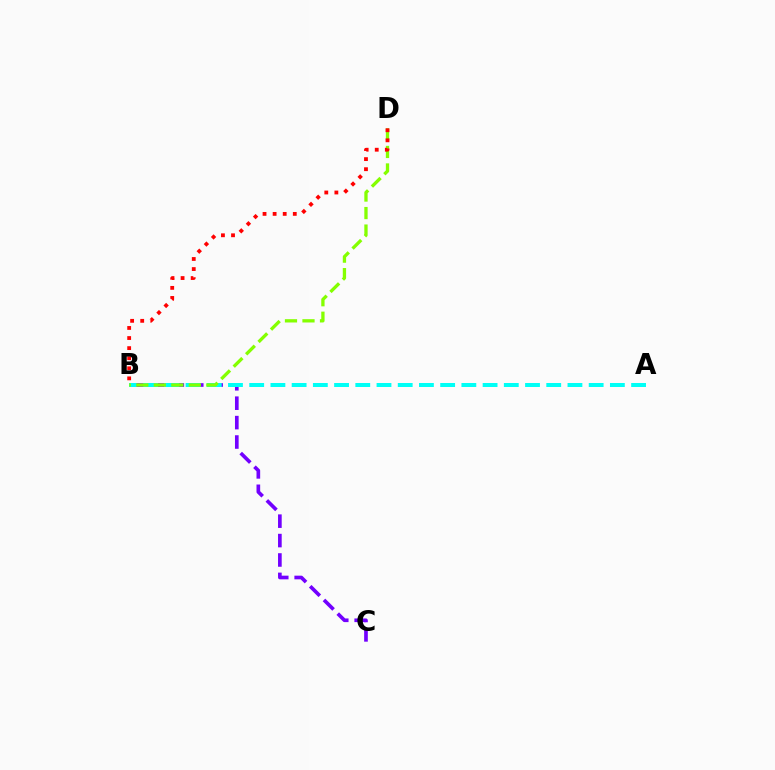{('B', 'C'): [{'color': '#7200ff', 'line_style': 'dashed', 'thickness': 2.64}], ('A', 'B'): [{'color': '#00fff6', 'line_style': 'dashed', 'thickness': 2.88}], ('B', 'D'): [{'color': '#84ff00', 'line_style': 'dashed', 'thickness': 2.38}, {'color': '#ff0000', 'line_style': 'dotted', 'thickness': 2.74}]}